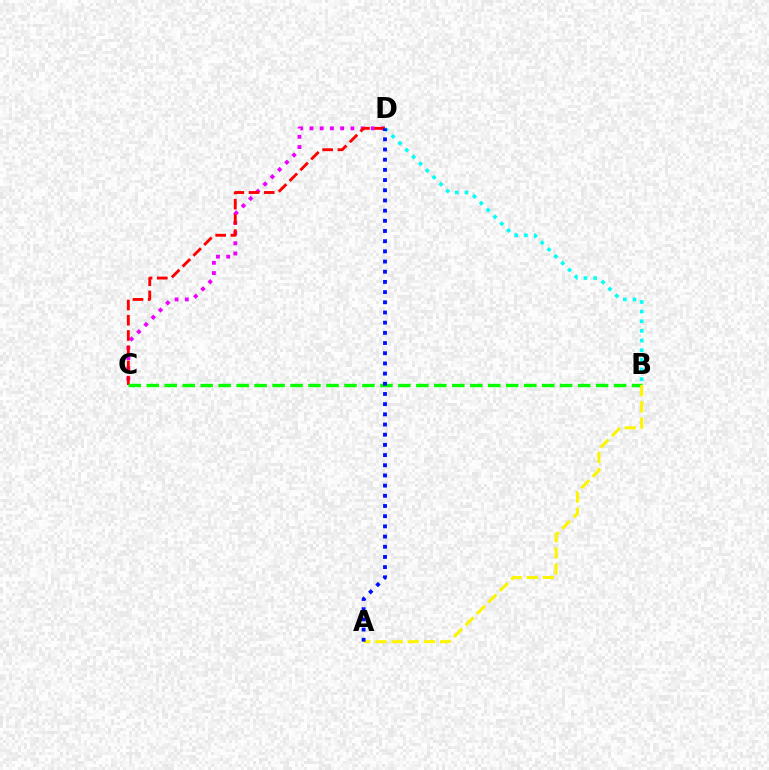{('C', 'D'): [{'color': '#ee00ff', 'line_style': 'dotted', 'thickness': 2.78}, {'color': '#ff0000', 'line_style': 'dashed', 'thickness': 2.07}], ('B', 'C'): [{'color': '#08ff00', 'line_style': 'dashed', 'thickness': 2.44}], ('A', 'B'): [{'color': '#fcf500', 'line_style': 'dashed', 'thickness': 2.2}], ('B', 'D'): [{'color': '#00fff6', 'line_style': 'dotted', 'thickness': 2.62}], ('A', 'D'): [{'color': '#0010ff', 'line_style': 'dotted', 'thickness': 2.77}]}